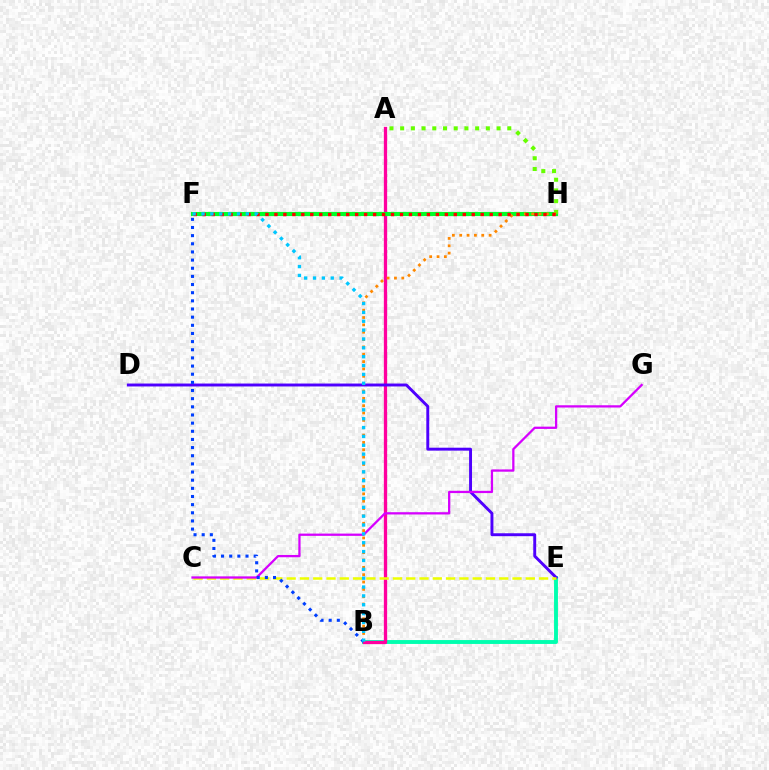{('B', 'E'): [{'color': '#00ffaf', 'line_style': 'solid', 'thickness': 2.8}], ('A', 'B'): [{'color': '#ff00a0', 'line_style': 'solid', 'thickness': 2.37}], ('D', 'E'): [{'color': '#4f00ff', 'line_style': 'solid', 'thickness': 2.1}], ('F', 'H'): [{'color': '#00ff27', 'line_style': 'solid', 'thickness': 2.98}, {'color': '#ff0000', 'line_style': 'dotted', 'thickness': 2.44}], ('A', 'H'): [{'color': '#66ff00', 'line_style': 'dotted', 'thickness': 2.91}], ('C', 'E'): [{'color': '#eeff00', 'line_style': 'dashed', 'thickness': 1.81}], ('B', 'H'): [{'color': '#ff8800', 'line_style': 'dotted', 'thickness': 2.0}], ('C', 'G'): [{'color': '#d600ff', 'line_style': 'solid', 'thickness': 1.63}], ('B', 'F'): [{'color': '#003fff', 'line_style': 'dotted', 'thickness': 2.21}, {'color': '#00c7ff', 'line_style': 'dotted', 'thickness': 2.41}]}